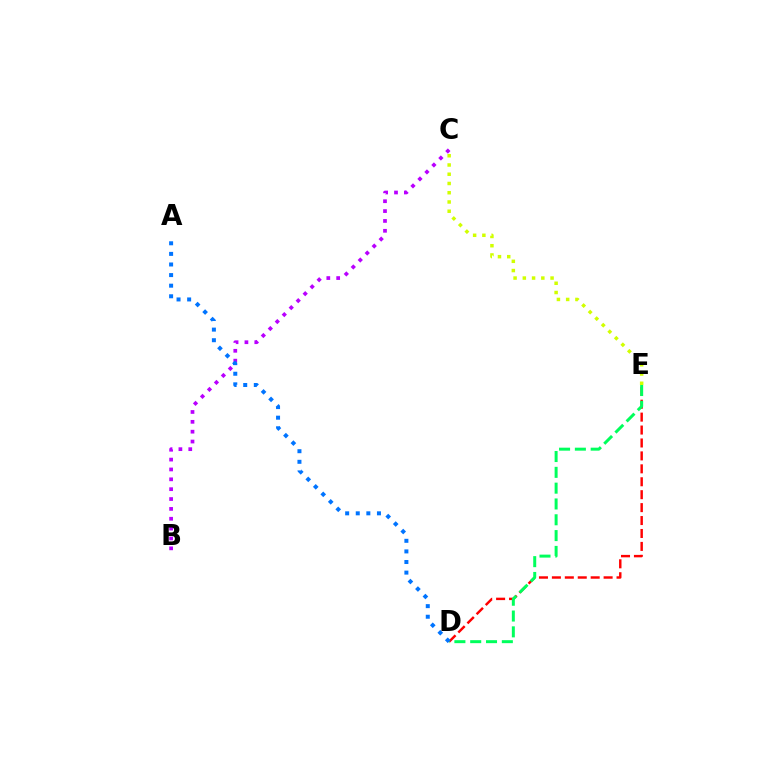{('C', 'E'): [{'color': '#d1ff00', 'line_style': 'dotted', 'thickness': 2.51}], ('B', 'C'): [{'color': '#b900ff', 'line_style': 'dotted', 'thickness': 2.68}], ('D', 'E'): [{'color': '#ff0000', 'line_style': 'dashed', 'thickness': 1.76}, {'color': '#00ff5c', 'line_style': 'dashed', 'thickness': 2.15}], ('A', 'D'): [{'color': '#0074ff', 'line_style': 'dotted', 'thickness': 2.88}]}